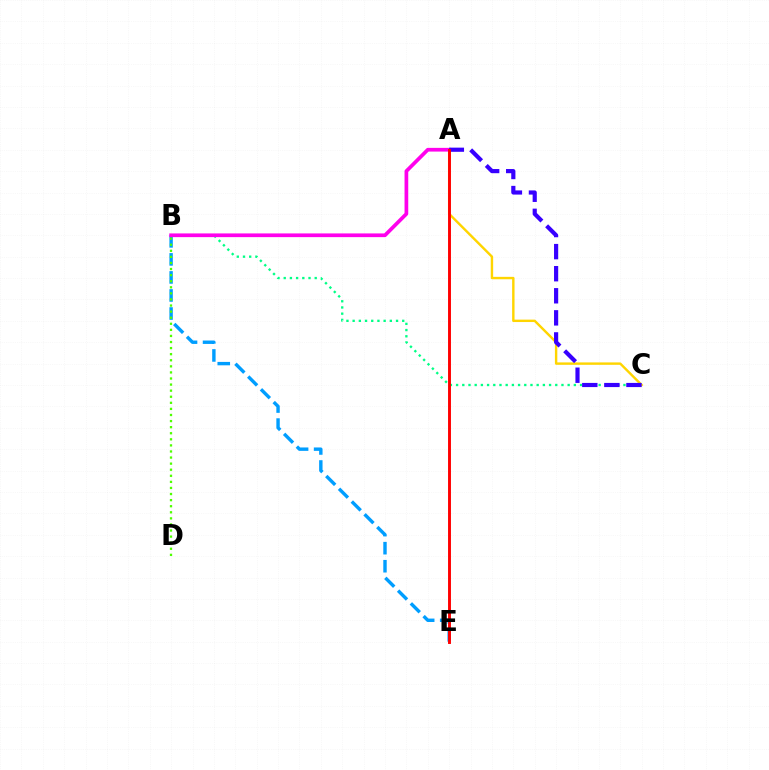{('B', 'C'): [{'color': '#00ff86', 'line_style': 'dotted', 'thickness': 1.68}], ('B', 'E'): [{'color': '#009eff', 'line_style': 'dashed', 'thickness': 2.45}], ('B', 'D'): [{'color': '#4fff00', 'line_style': 'dotted', 'thickness': 1.65}], ('A', 'C'): [{'color': '#ffd500', 'line_style': 'solid', 'thickness': 1.74}, {'color': '#3700ff', 'line_style': 'dashed', 'thickness': 3.0}], ('A', 'B'): [{'color': '#ff00ed', 'line_style': 'solid', 'thickness': 2.67}], ('A', 'E'): [{'color': '#ff0000', 'line_style': 'solid', 'thickness': 2.1}]}